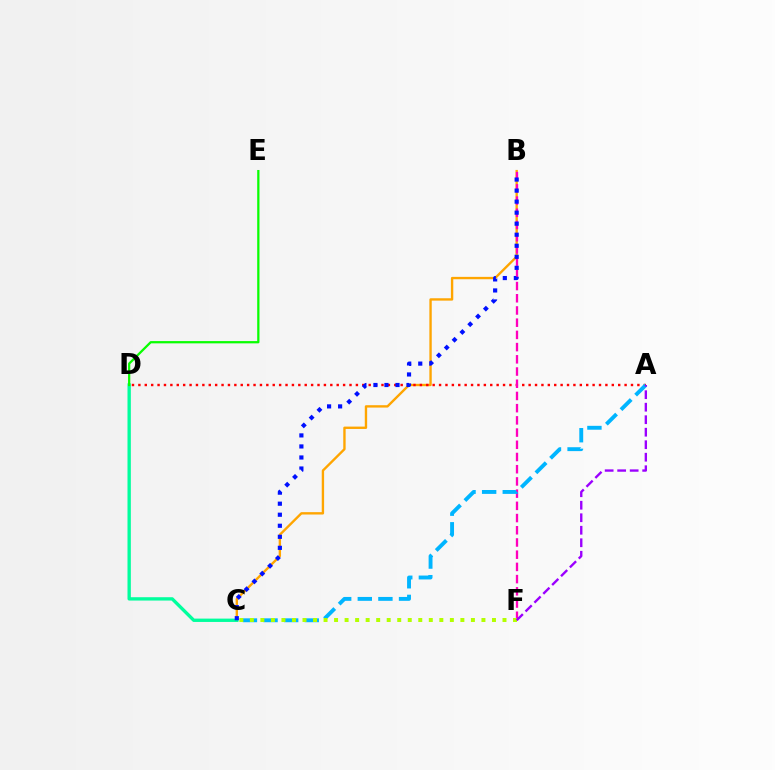{('B', 'C'): [{'color': '#ffa500', 'line_style': 'solid', 'thickness': 1.71}, {'color': '#0010ff', 'line_style': 'dotted', 'thickness': 3.0}], ('A', 'D'): [{'color': '#ff0000', 'line_style': 'dotted', 'thickness': 1.74}], ('C', 'D'): [{'color': '#00ff9d', 'line_style': 'solid', 'thickness': 2.41}], ('B', 'F'): [{'color': '#ff00bd', 'line_style': 'dashed', 'thickness': 1.66}], ('A', 'C'): [{'color': '#00b5ff', 'line_style': 'dashed', 'thickness': 2.8}], ('C', 'F'): [{'color': '#b3ff00', 'line_style': 'dotted', 'thickness': 2.86}], ('D', 'E'): [{'color': '#08ff00', 'line_style': 'solid', 'thickness': 1.62}], ('A', 'F'): [{'color': '#9b00ff', 'line_style': 'dashed', 'thickness': 1.7}]}